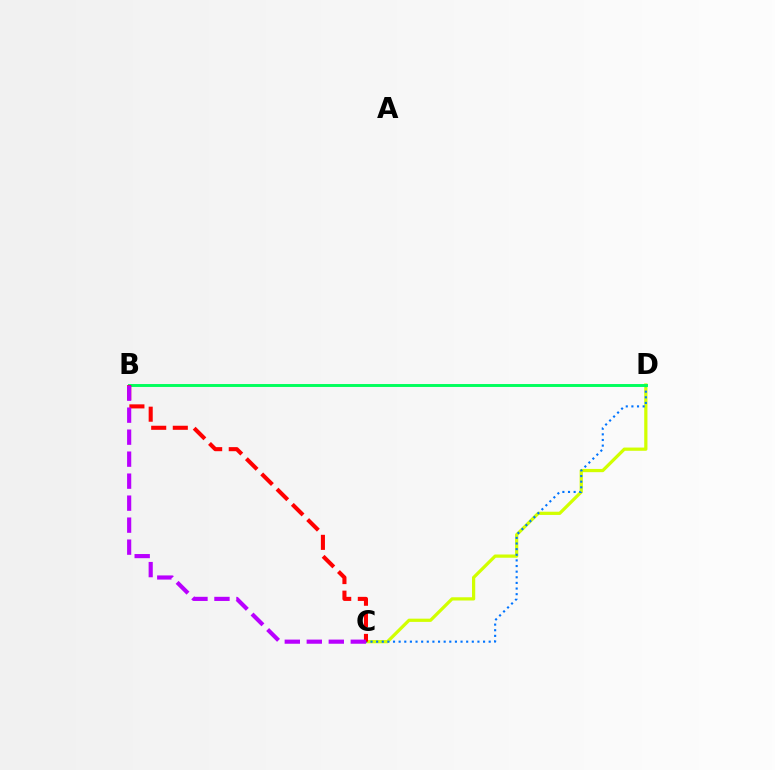{('C', 'D'): [{'color': '#d1ff00', 'line_style': 'solid', 'thickness': 2.32}, {'color': '#0074ff', 'line_style': 'dotted', 'thickness': 1.53}], ('B', 'D'): [{'color': '#00ff5c', 'line_style': 'solid', 'thickness': 2.1}], ('B', 'C'): [{'color': '#ff0000', 'line_style': 'dashed', 'thickness': 2.93}, {'color': '#b900ff', 'line_style': 'dashed', 'thickness': 2.99}]}